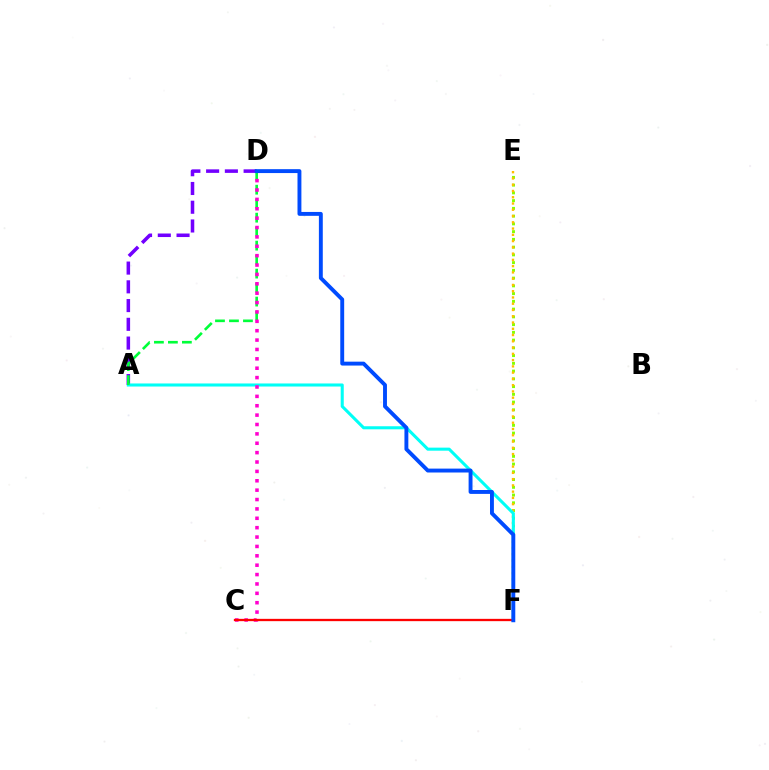{('E', 'F'): [{'color': '#84ff00', 'line_style': 'dotted', 'thickness': 2.11}, {'color': '#ffbd00', 'line_style': 'dotted', 'thickness': 1.7}], ('A', 'D'): [{'color': '#7200ff', 'line_style': 'dashed', 'thickness': 2.55}, {'color': '#00ff39', 'line_style': 'dashed', 'thickness': 1.9}], ('A', 'F'): [{'color': '#00fff6', 'line_style': 'solid', 'thickness': 2.2}], ('C', 'D'): [{'color': '#ff00cf', 'line_style': 'dotted', 'thickness': 2.55}], ('C', 'F'): [{'color': '#ff0000', 'line_style': 'solid', 'thickness': 1.66}], ('D', 'F'): [{'color': '#004bff', 'line_style': 'solid', 'thickness': 2.81}]}